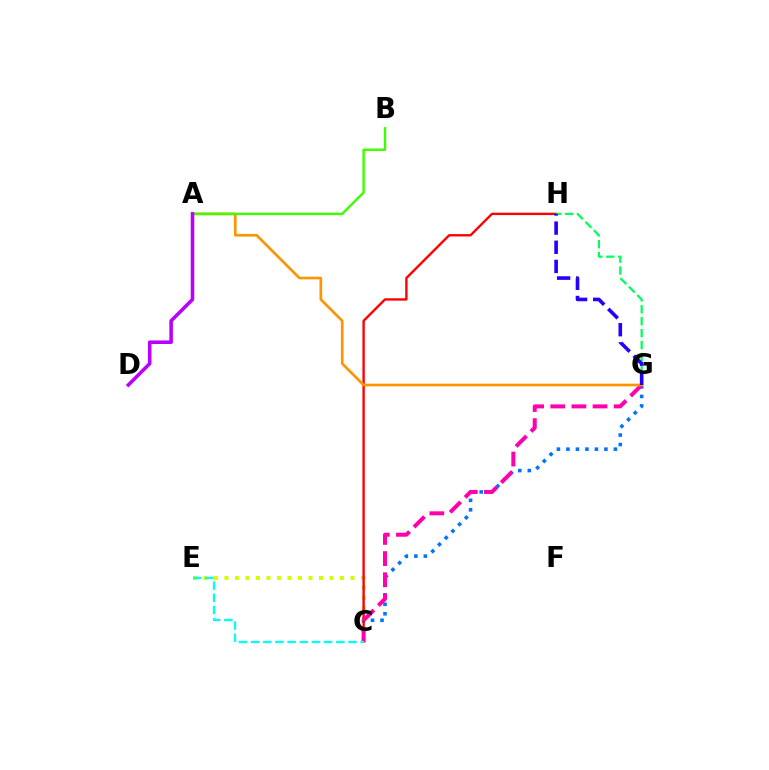{('C', 'G'): [{'color': '#0074ff', 'line_style': 'dotted', 'thickness': 2.58}, {'color': '#ff00ac', 'line_style': 'dashed', 'thickness': 2.87}], ('C', 'E'): [{'color': '#d1ff00', 'line_style': 'dotted', 'thickness': 2.85}, {'color': '#00fff6', 'line_style': 'dashed', 'thickness': 1.65}], ('C', 'H'): [{'color': '#ff0000', 'line_style': 'solid', 'thickness': 1.71}], ('G', 'H'): [{'color': '#00ff5c', 'line_style': 'dashed', 'thickness': 1.62}, {'color': '#2500ff', 'line_style': 'dashed', 'thickness': 2.6}], ('A', 'G'): [{'color': '#ff9400', 'line_style': 'solid', 'thickness': 1.92}], ('A', 'B'): [{'color': '#3dff00', 'line_style': 'solid', 'thickness': 1.75}], ('A', 'D'): [{'color': '#b900ff', 'line_style': 'solid', 'thickness': 2.56}]}